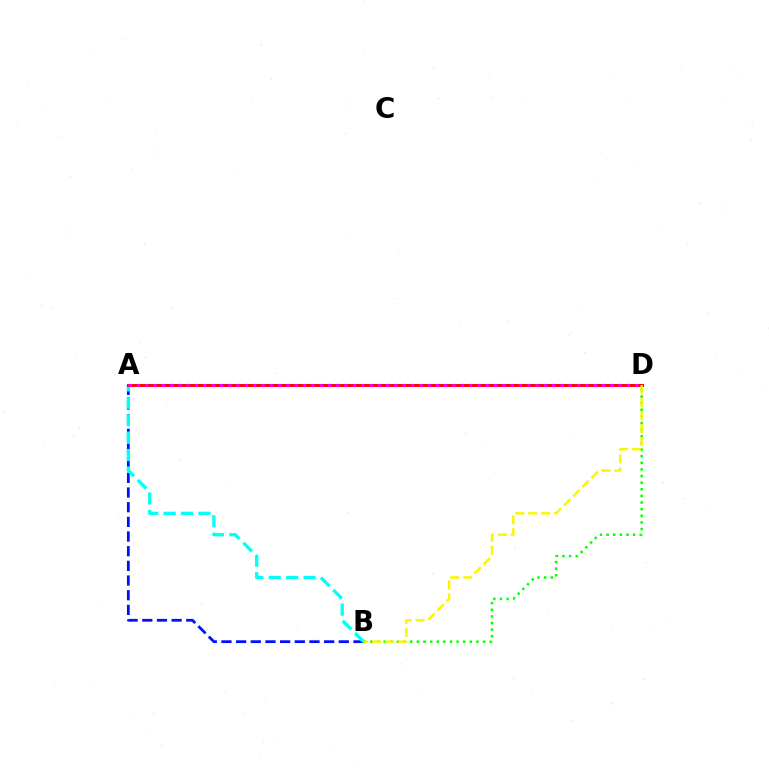{('A', 'B'): [{'color': '#0010ff', 'line_style': 'dashed', 'thickness': 1.99}, {'color': '#00fff6', 'line_style': 'dashed', 'thickness': 2.37}], ('B', 'D'): [{'color': '#08ff00', 'line_style': 'dotted', 'thickness': 1.8}, {'color': '#fcf500', 'line_style': 'dashed', 'thickness': 1.76}], ('A', 'D'): [{'color': '#ff0000', 'line_style': 'solid', 'thickness': 2.1}, {'color': '#ee00ff', 'line_style': 'dotted', 'thickness': 2.26}]}